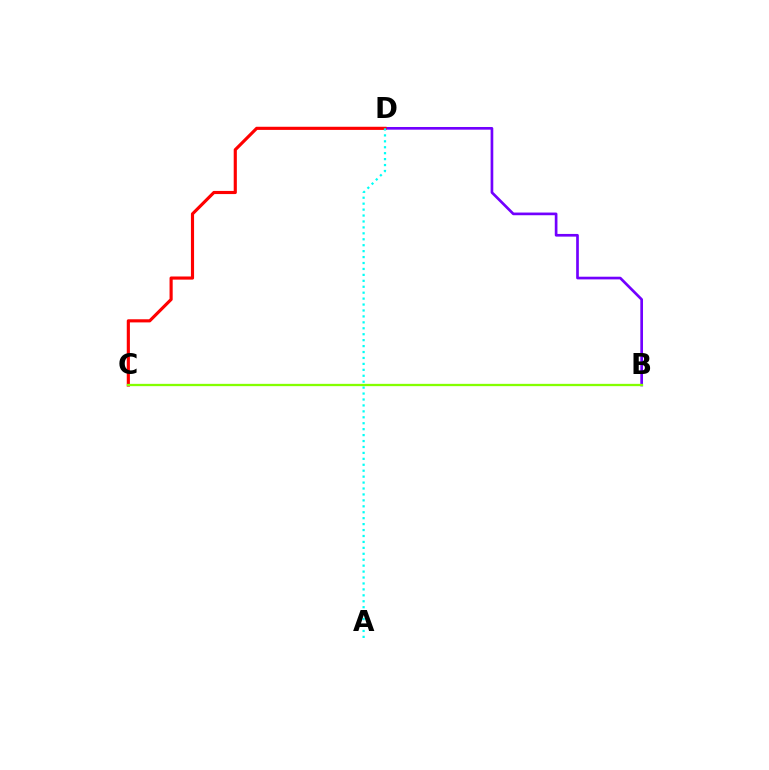{('B', 'D'): [{'color': '#7200ff', 'line_style': 'solid', 'thickness': 1.93}], ('C', 'D'): [{'color': '#ff0000', 'line_style': 'solid', 'thickness': 2.26}], ('A', 'D'): [{'color': '#00fff6', 'line_style': 'dotted', 'thickness': 1.61}], ('B', 'C'): [{'color': '#84ff00', 'line_style': 'solid', 'thickness': 1.65}]}